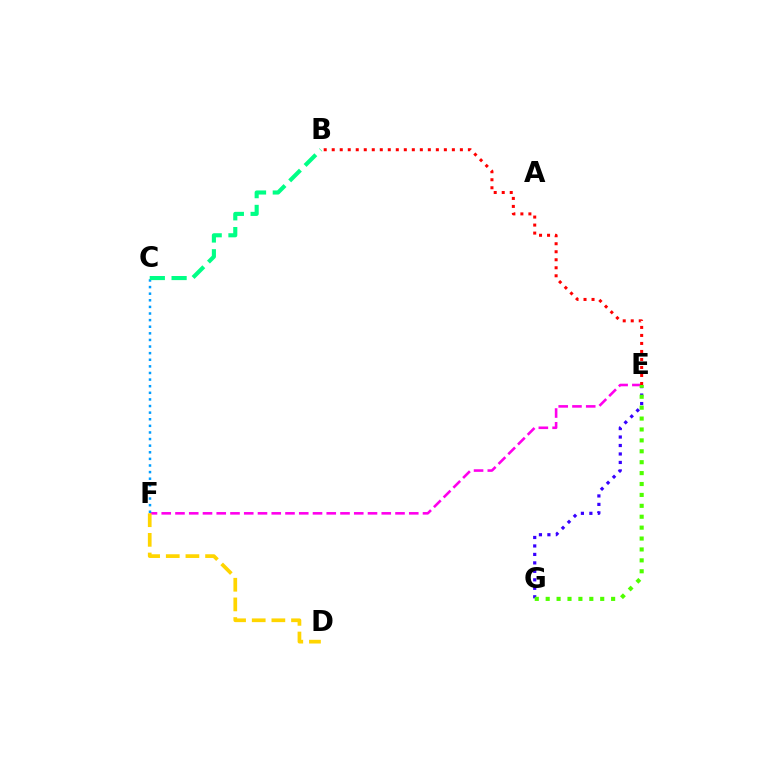{('E', 'F'): [{'color': '#ff00ed', 'line_style': 'dashed', 'thickness': 1.87}], ('C', 'F'): [{'color': '#009eff', 'line_style': 'dotted', 'thickness': 1.8}], ('E', 'G'): [{'color': '#3700ff', 'line_style': 'dotted', 'thickness': 2.3}, {'color': '#4fff00', 'line_style': 'dotted', 'thickness': 2.96}], ('D', 'F'): [{'color': '#ffd500', 'line_style': 'dashed', 'thickness': 2.67}], ('B', 'E'): [{'color': '#ff0000', 'line_style': 'dotted', 'thickness': 2.18}], ('B', 'C'): [{'color': '#00ff86', 'line_style': 'dashed', 'thickness': 2.96}]}